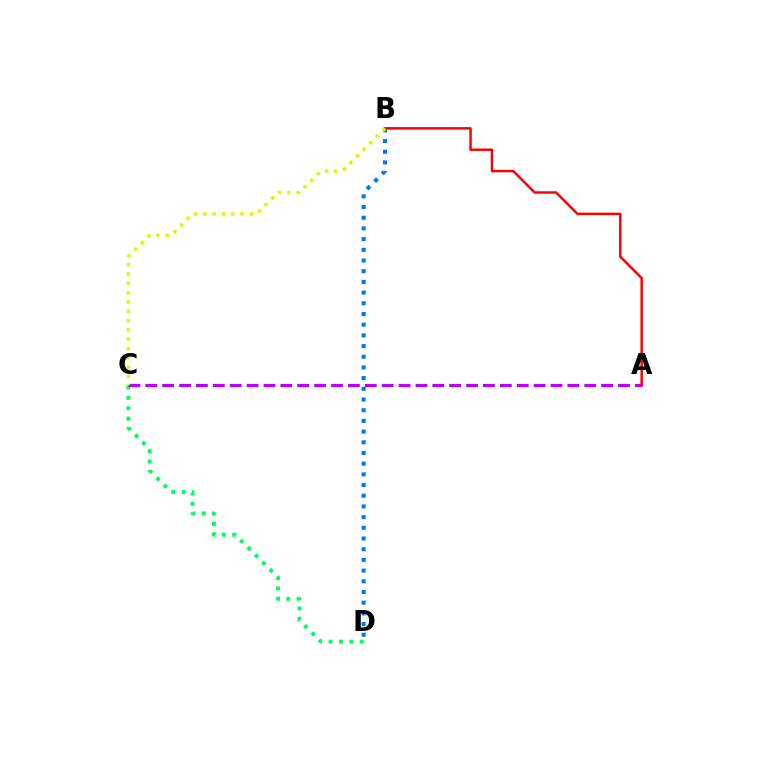{('B', 'D'): [{'color': '#0074ff', 'line_style': 'dotted', 'thickness': 2.91}], ('C', 'D'): [{'color': '#00ff5c', 'line_style': 'dotted', 'thickness': 2.82}], ('A', 'C'): [{'color': '#b900ff', 'line_style': 'dashed', 'thickness': 2.29}], ('A', 'B'): [{'color': '#ff0000', 'line_style': 'solid', 'thickness': 1.79}], ('B', 'C'): [{'color': '#d1ff00', 'line_style': 'dotted', 'thickness': 2.53}]}